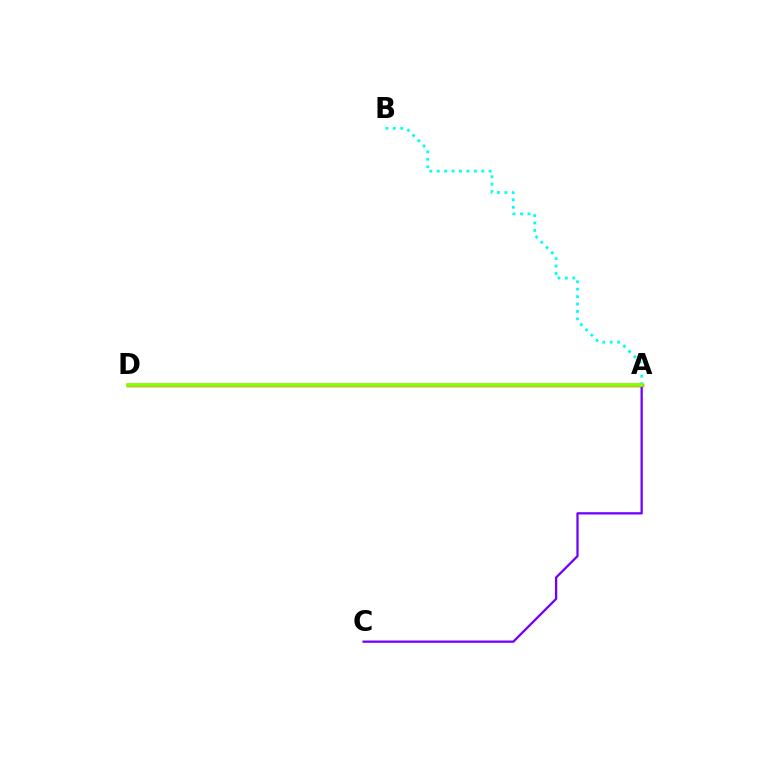{('A', 'D'): [{'color': '#ff0000', 'line_style': 'solid', 'thickness': 2.47}, {'color': '#84ff00', 'line_style': 'solid', 'thickness': 2.69}], ('A', 'C'): [{'color': '#7200ff', 'line_style': 'solid', 'thickness': 1.64}], ('A', 'B'): [{'color': '#00fff6', 'line_style': 'dotted', 'thickness': 2.02}]}